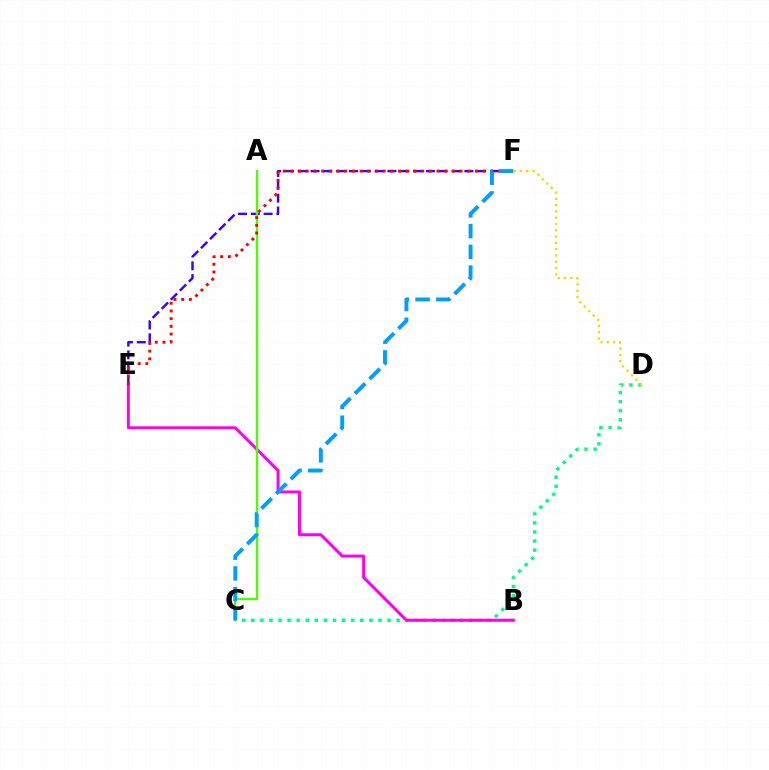{('E', 'F'): [{'color': '#3700ff', 'line_style': 'dashed', 'thickness': 1.74}, {'color': '#ff0000', 'line_style': 'dotted', 'thickness': 2.09}], ('C', 'D'): [{'color': '#00ff86', 'line_style': 'dotted', 'thickness': 2.47}], ('B', 'E'): [{'color': '#ff00ed', 'line_style': 'solid', 'thickness': 2.14}], ('D', 'F'): [{'color': '#ffd500', 'line_style': 'dotted', 'thickness': 1.71}], ('A', 'C'): [{'color': '#4fff00', 'line_style': 'solid', 'thickness': 1.71}], ('C', 'F'): [{'color': '#009eff', 'line_style': 'dashed', 'thickness': 2.82}]}